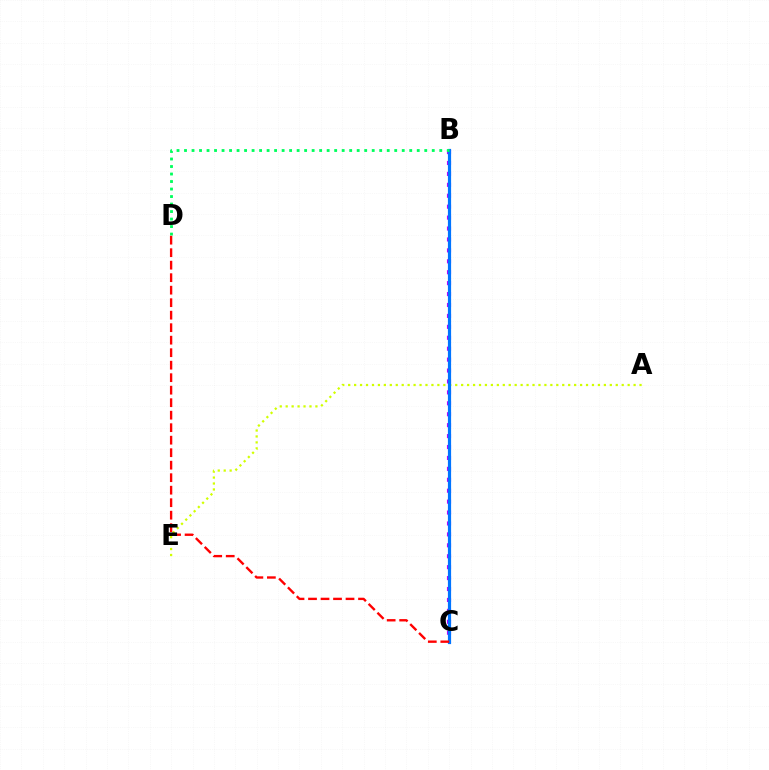{('B', 'C'): [{'color': '#b900ff', 'line_style': 'dotted', 'thickness': 2.97}, {'color': '#0074ff', 'line_style': 'solid', 'thickness': 2.29}], ('A', 'E'): [{'color': '#d1ff00', 'line_style': 'dotted', 'thickness': 1.62}], ('B', 'D'): [{'color': '#00ff5c', 'line_style': 'dotted', 'thickness': 2.04}], ('C', 'D'): [{'color': '#ff0000', 'line_style': 'dashed', 'thickness': 1.7}]}